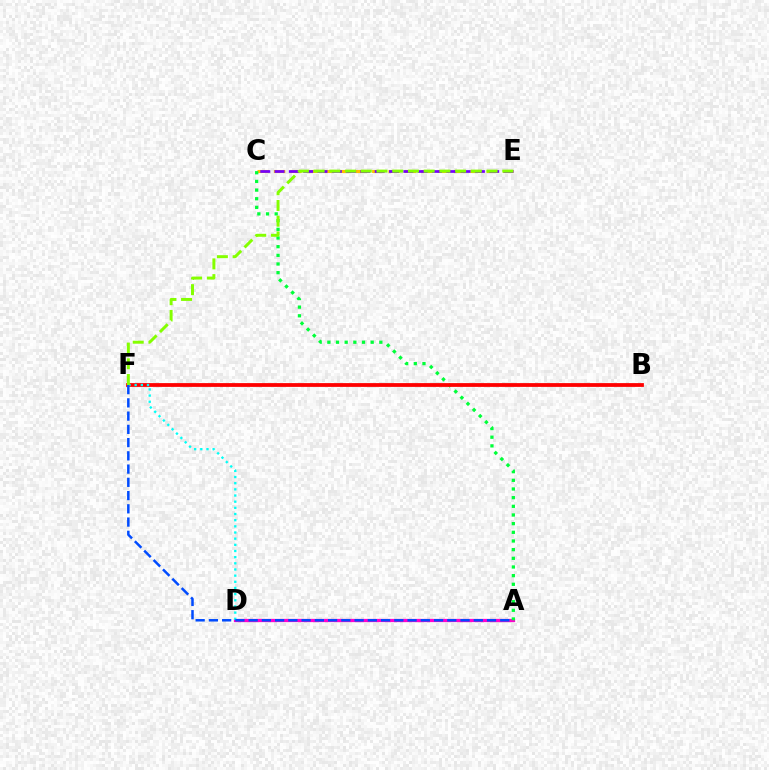{('A', 'D'): [{'color': '#ff00cf', 'line_style': 'solid', 'thickness': 2.35}], ('C', 'E'): [{'color': '#ffbd00', 'line_style': 'dashed', 'thickness': 2.22}, {'color': '#7200ff', 'line_style': 'dashed', 'thickness': 1.94}], ('A', 'C'): [{'color': '#00ff39', 'line_style': 'dotted', 'thickness': 2.35}], ('B', 'F'): [{'color': '#ff0000', 'line_style': 'solid', 'thickness': 2.72}], ('D', 'F'): [{'color': '#00fff6', 'line_style': 'dotted', 'thickness': 1.67}], ('A', 'F'): [{'color': '#004bff', 'line_style': 'dashed', 'thickness': 1.8}], ('E', 'F'): [{'color': '#84ff00', 'line_style': 'dashed', 'thickness': 2.14}]}